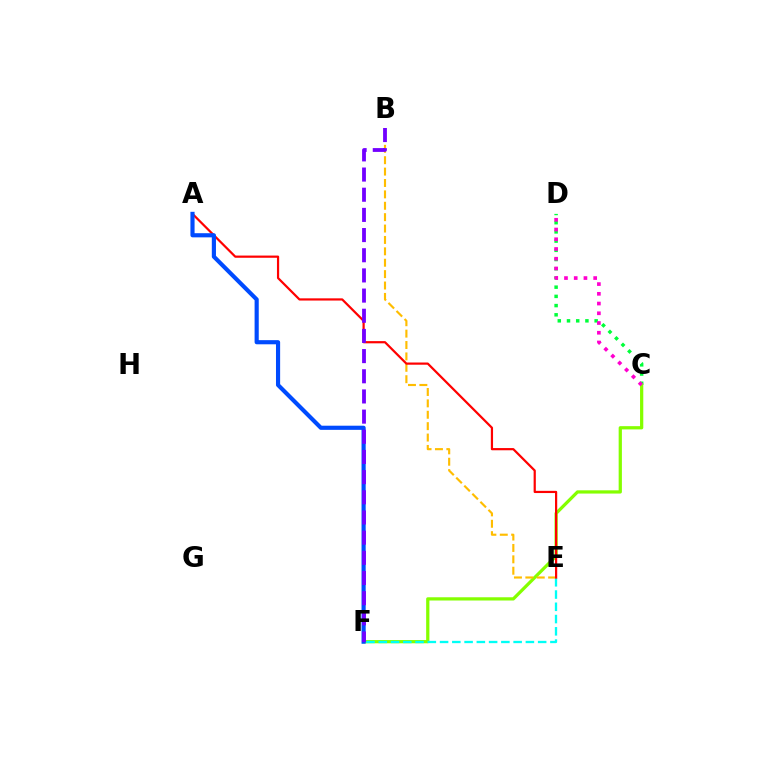{('C', 'D'): [{'color': '#00ff39', 'line_style': 'dotted', 'thickness': 2.5}, {'color': '#ff00cf', 'line_style': 'dotted', 'thickness': 2.64}], ('C', 'F'): [{'color': '#84ff00', 'line_style': 'solid', 'thickness': 2.33}], ('E', 'F'): [{'color': '#00fff6', 'line_style': 'dashed', 'thickness': 1.67}], ('B', 'E'): [{'color': '#ffbd00', 'line_style': 'dashed', 'thickness': 1.55}], ('A', 'E'): [{'color': '#ff0000', 'line_style': 'solid', 'thickness': 1.59}], ('A', 'F'): [{'color': '#004bff', 'line_style': 'solid', 'thickness': 2.99}], ('B', 'F'): [{'color': '#7200ff', 'line_style': 'dashed', 'thickness': 2.74}]}